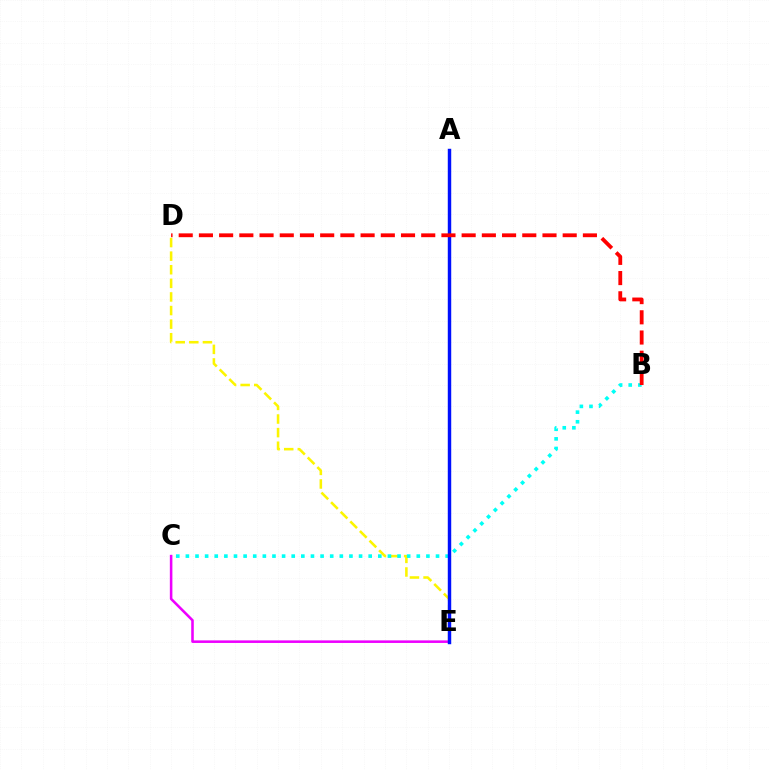{('A', 'E'): [{'color': '#08ff00', 'line_style': 'dashed', 'thickness': 1.8}, {'color': '#0010ff', 'line_style': 'solid', 'thickness': 2.47}], ('D', 'E'): [{'color': '#fcf500', 'line_style': 'dashed', 'thickness': 1.85}], ('B', 'C'): [{'color': '#00fff6', 'line_style': 'dotted', 'thickness': 2.61}], ('C', 'E'): [{'color': '#ee00ff', 'line_style': 'solid', 'thickness': 1.84}], ('B', 'D'): [{'color': '#ff0000', 'line_style': 'dashed', 'thickness': 2.75}]}